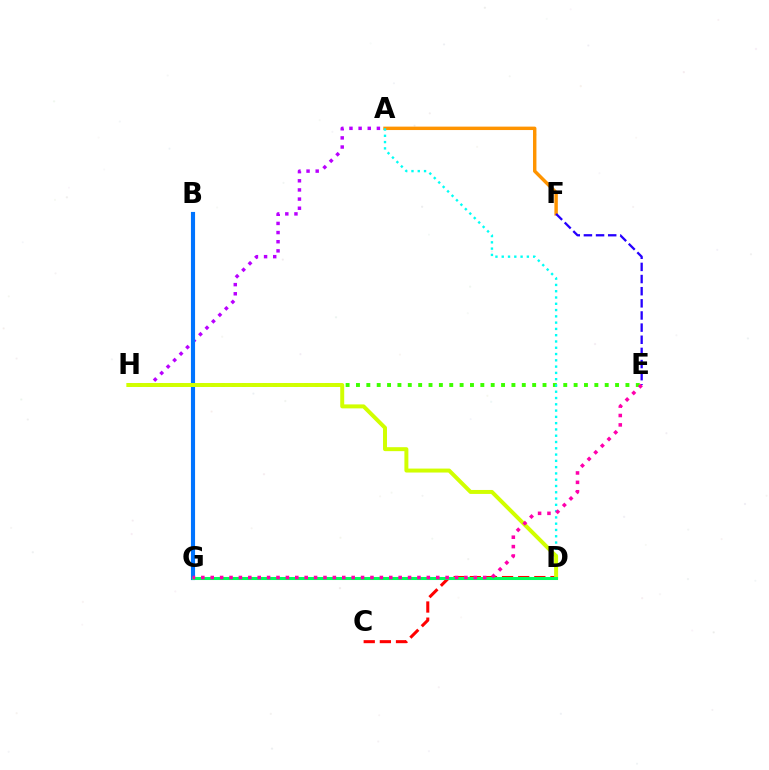{('A', 'H'): [{'color': '#b900ff', 'line_style': 'dotted', 'thickness': 2.48}], ('B', 'G'): [{'color': '#0074ff', 'line_style': 'solid', 'thickness': 2.97}], ('E', 'H'): [{'color': '#3dff00', 'line_style': 'dotted', 'thickness': 2.82}], ('C', 'D'): [{'color': '#ff0000', 'line_style': 'dashed', 'thickness': 2.19}], ('A', 'F'): [{'color': '#ff9400', 'line_style': 'solid', 'thickness': 2.46}], ('A', 'D'): [{'color': '#00fff6', 'line_style': 'dotted', 'thickness': 1.71}], ('E', 'F'): [{'color': '#2500ff', 'line_style': 'dashed', 'thickness': 1.65}], ('D', 'H'): [{'color': '#d1ff00', 'line_style': 'solid', 'thickness': 2.86}], ('D', 'G'): [{'color': '#00ff5c', 'line_style': 'solid', 'thickness': 2.2}], ('E', 'G'): [{'color': '#ff00ac', 'line_style': 'dotted', 'thickness': 2.55}]}